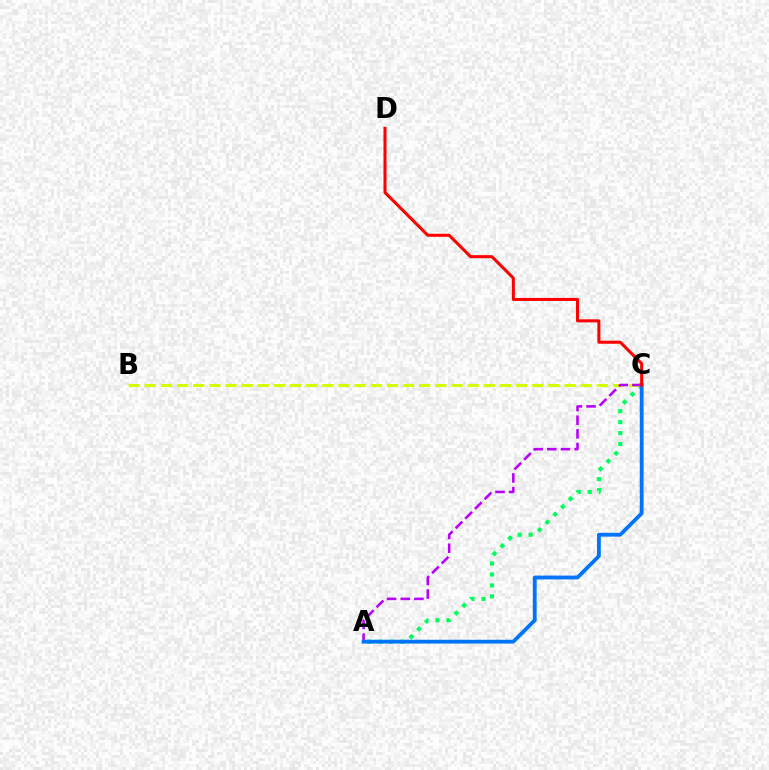{('A', 'C'): [{'color': '#00ff5c', 'line_style': 'dotted', 'thickness': 2.98}, {'color': '#b900ff', 'line_style': 'dashed', 'thickness': 1.86}, {'color': '#0074ff', 'line_style': 'solid', 'thickness': 2.74}], ('B', 'C'): [{'color': '#d1ff00', 'line_style': 'dashed', 'thickness': 2.19}], ('C', 'D'): [{'color': '#ff0000', 'line_style': 'solid', 'thickness': 2.18}]}